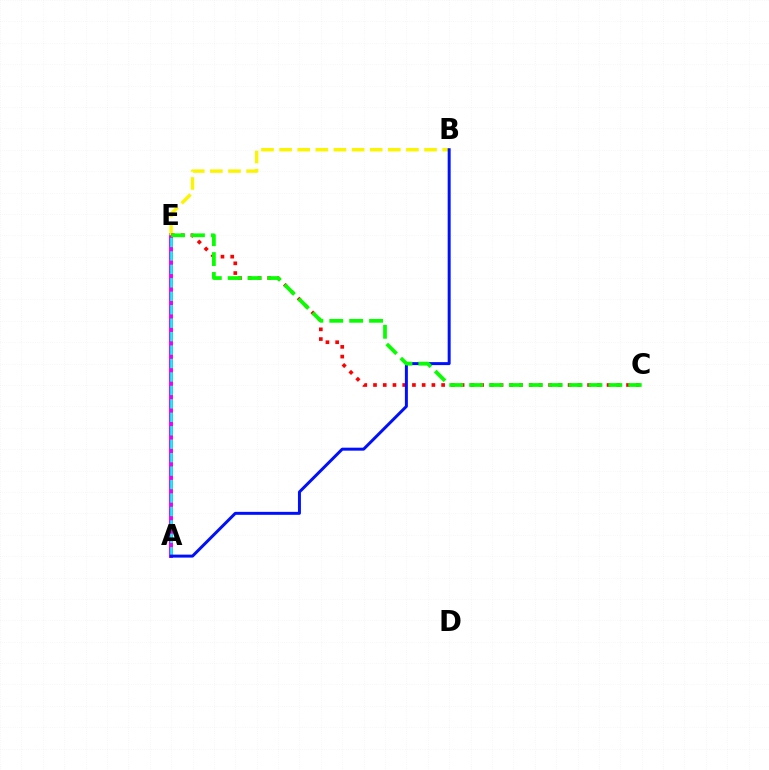{('A', 'E'): [{'color': '#ee00ff', 'line_style': 'solid', 'thickness': 2.83}, {'color': '#00fff6', 'line_style': 'dashed', 'thickness': 1.83}], ('B', 'E'): [{'color': '#fcf500', 'line_style': 'dashed', 'thickness': 2.46}], ('C', 'E'): [{'color': '#ff0000', 'line_style': 'dotted', 'thickness': 2.64}, {'color': '#08ff00', 'line_style': 'dashed', 'thickness': 2.7}], ('A', 'B'): [{'color': '#0010ff', 'line_style': 'solid', 'thickness': 2.14}]}